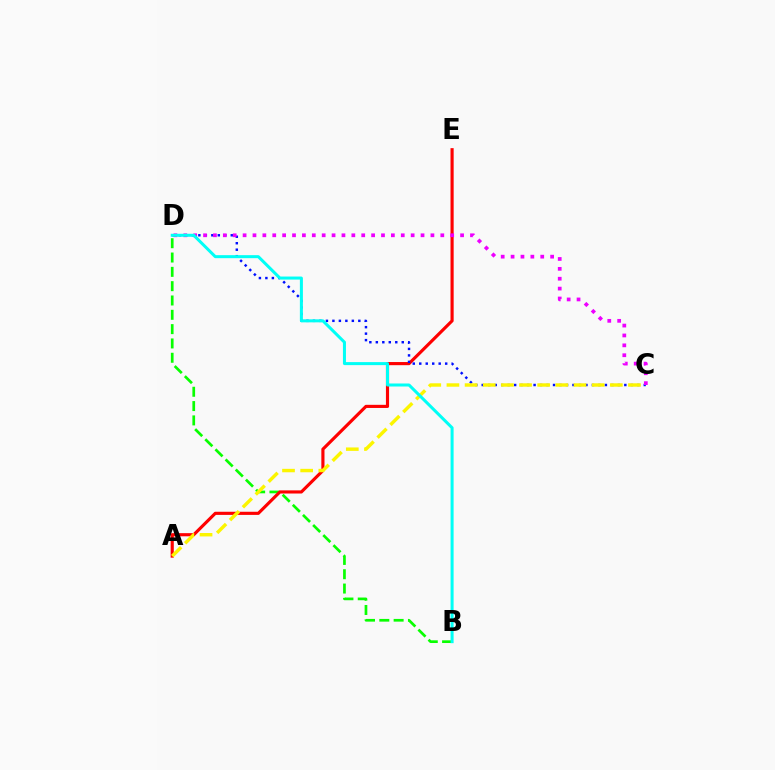{('B', 'D'): [{'color': '#08ff00', 'line_style': 'dashed', 'thickness': 1.95}, {'color': '#00fff6', 'line_style': 'solid', 'thickness': 2.17}], ('A', 'E'): [{'color': '#ff0000', 'line_style': 'solid', 'thickness': 2.26}], ('C', 'D'): [{'color': '#0010ff', 'line_style': 'dotted', 'thickness': 1.76}, {'color': '#ee00ff', 'line_style': 'dotted', 'thickness': 2.69}], ('A', 'C'): [{'color': '#fcf500', 'line_style': 'dashed', 'thickness': 2.47}]}